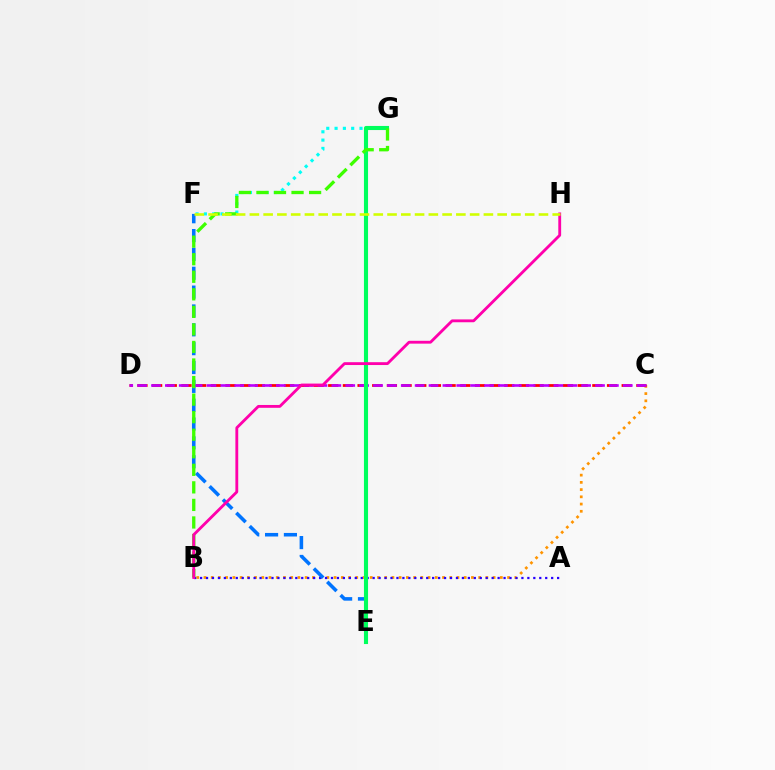{('B', 'C'): [{'color': '#ff9400', 'line_style': 'dotted', 'thickness': 1.96}], ('C', 'D'): [{'color': '#ff0000', 'line_style': 'dashed', 'thickness': 1.99}, {'color': '#b900ff', 'line_style': 'dashed', 'thickness': 1.89}], ('A', 'B'): [{'color': '#2500ff', 'line_style': 'dotted', 'thickness': 1.62}], ('F', 'G'): [{'color': '#00fff6', 'line_style': 'dotted', 'thickness': 2.26}], ('E', 'F'): [{'color': '#0074ff', 'line_style': 'dashed', 'thickness': 2.56}], ('E', 'G'): [{'color': '#00ff5c', 'line_style': 'solid', 'thickness': 2.95}], ('B', 'G'): [{'color': '#3dff00', 'line_style': 'dashed', 'thickness': 2.38}], ('B', 'H'): [{'color': '#ff00ac', 'line_style': 'solid', 'thickness': 2.04}], ('F', 'H'): [{'color': '#d1ff00', 'line_style': 'dashed', 'thickness': 1.87}]}